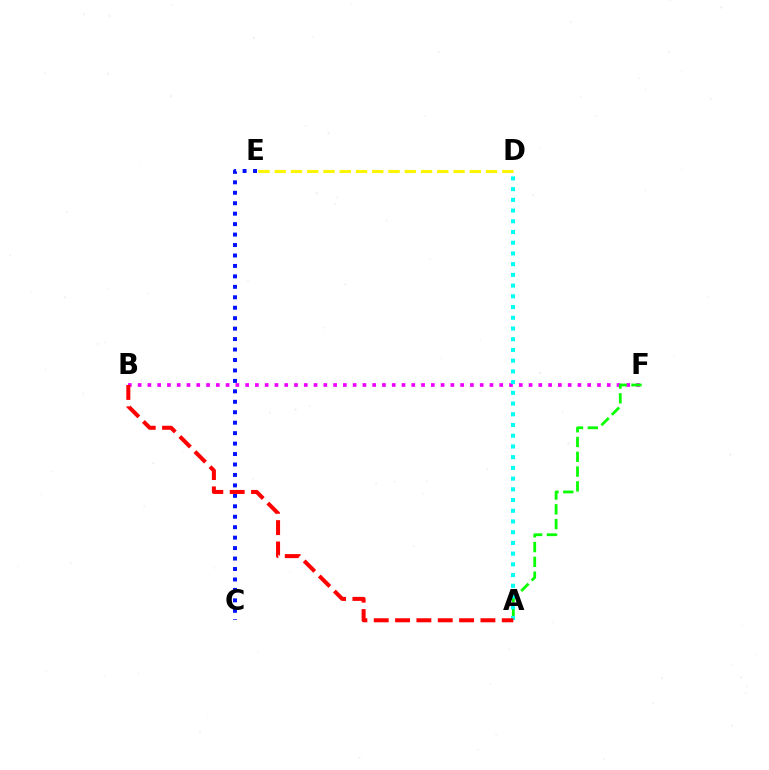{('C', 'E'): [{'color': '#0010ff', 'line_style': 'dotted', 'thickness': 2.84}], ('B', 'F'): [{'color': '#ee00ff', 'line_style': 'dotted', 'thickness': 2.66}], ('A', 'F'): [{'color': '#08ff00', 'line_style': 'dashed', 'thickness': 2.01}], ('D', 'E'): [{'color': '#fcf500', 'line_style': 'dashed', 'thickness': 2.21}], ('A', 'D'): [{'color': '#00fff6', 'line_style': 'dotted', 'thickness': 2.91}], ('A', 'B'): [{'color': '#ff0000', 'line_style': 'dashed', 'thickness': 2.9}]}